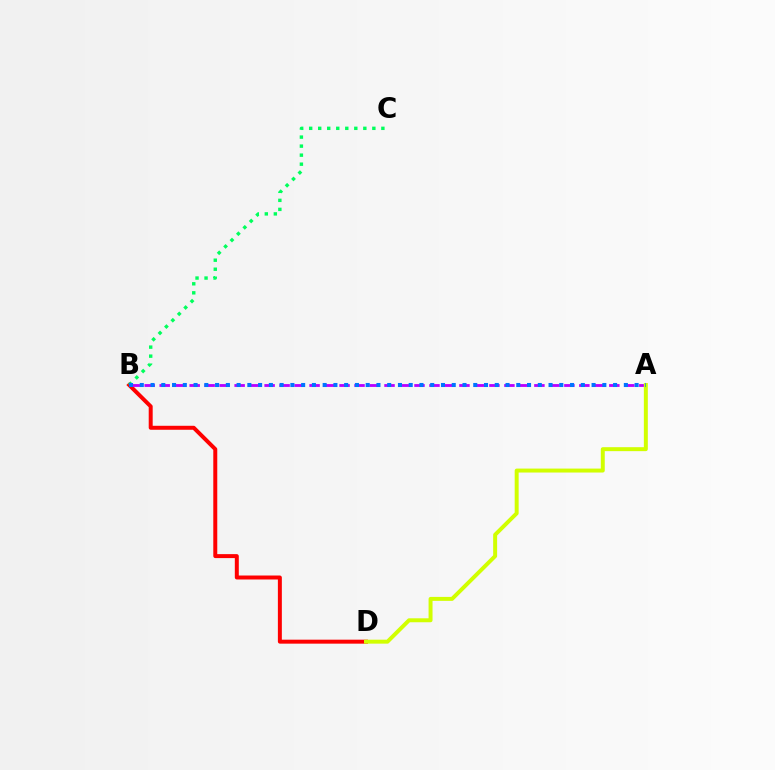{('B', 'D'): [{'color': '#ff0000', 'line_style': 'solid', 'thickness': 2.86}], ('A', 'B'): [{'color': '#b900ff', 'line_style': 'dashed', 'thickness': 2.04}, {'color': '#0074ff', 'line_style': 'dotted', 'thickness': 2.92}], ('A', 'D'): [{'color': '#d1ff00', 'line_style': 'solid', 'thickness': 2.85}], ('B', 'C'): [{'color': '#00ff5c', 'line_style': 'dotted', 'thickness': 2.45}]}